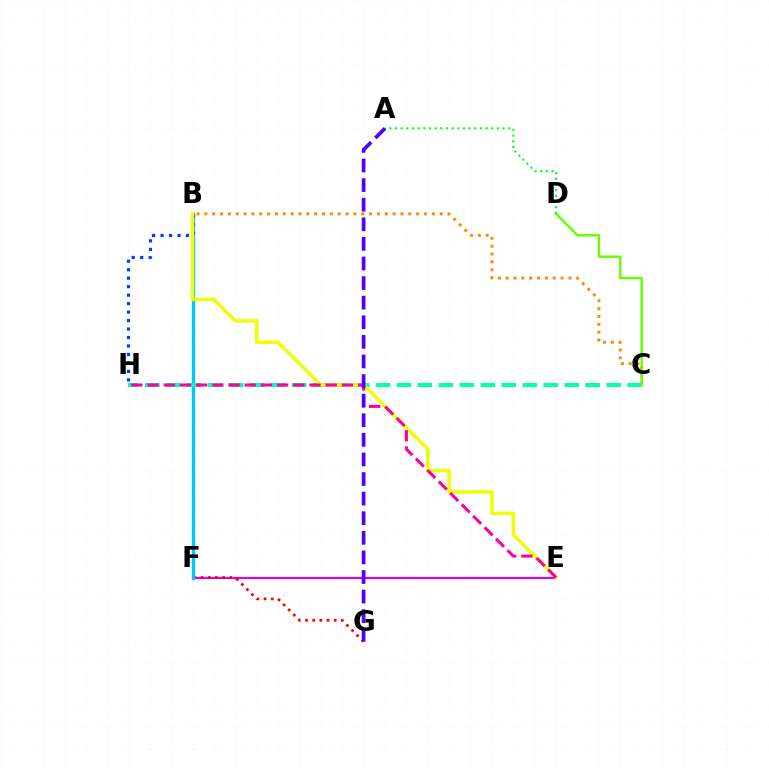{('E', 'F'): [{'color': '#d600ff', 'line_style': 'solid', 'thickness': 1.55}], ('F', 'G'): [{'color': '#ff0000', 'line_style': 'dotted', 'thickness': 1.95}], ('B', 'C'): [{'color': '#ff8800', 'line_style': 'dotted', 'thickness': 2.13}], ('B', 'F'): [{'color': '#00c7ff', 'line_style': 'solid', 'thickness': 2.4}], ('C', 'H'): [{'color': '#00ffaf', 'line_style': 'dashed', 'thickness': 2.85}], ('B', 'H'): [{'color': '#003fff', 'line_style': 'dotted', 'thickness': 2.3}], ('C', 'D'): [{'color': '#66ff00', 'line_style': 'solid', 'thickness': 1.75}], ('B', 'E'): [{'color': '#eeff00', 'line_style': 'solid', 'thickness': 2.48}], ('E', 'H'): [{'color': '#ff00a0', 'line_style': 'dashed', 'thickness': 2.2}], ('A', 'D'): [{'color': '#00ff27', 'line_style': 'dotted', 'thickness': 1.54}], ('A', 'G'): [{'color': '#4f00ff', 'line_style': 'dashed', 'thickness': 2.66}]}